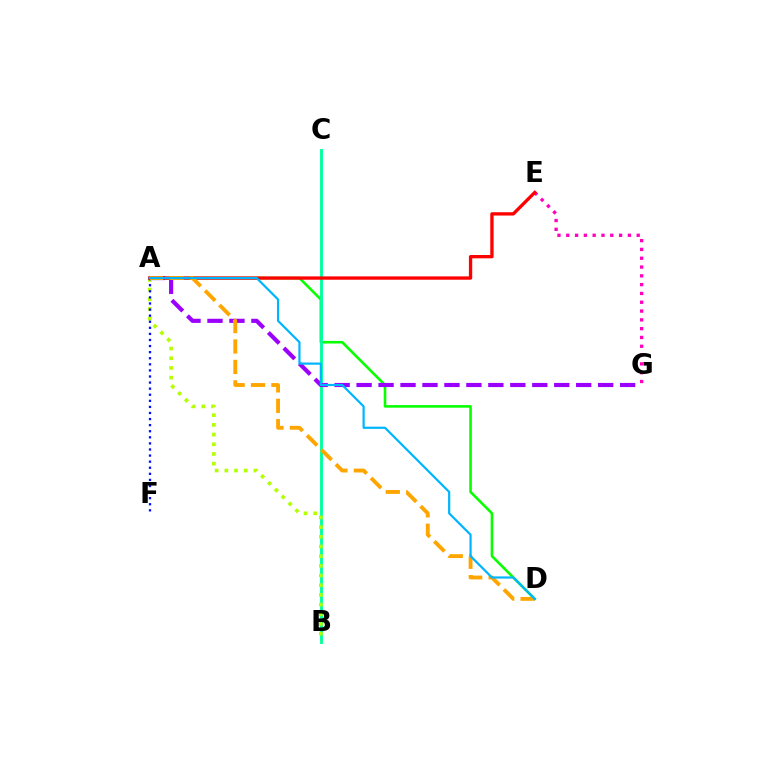{('A', 'D'): [{'color': '#08ff00', 'line_style': 'solid', 'thickness': 1.87}, {'color': '#ffa500', 'line_style': 'dashed', 'thickness': 2.77}, {'color': '#00b5ff', 'line_style': 'solid', 'thickness': 1.58}], ('B', 'C'): [{'color': '#00ff9d', 'line_style': 'solid', 'thickness': 2.07}], ('A', 'G'): [{'color': '#9b00ff', 'line_style': 'dashed', 'thickness': 2.98}], ('A', 'B'): [{'color': '#b3ff00', 'line_style': 'dotted', 'thickness': 2.63}], ('E', 'G'): [{'color': '#ff00bd', 'line_style': 'dotted', 'thickness': 2.39}], ('A', 'E'): [{'color': '#ff0000', 'line_style': 'solid', 'thickness': 2.39}], ('A', 'F'): [{'color': '#0010ff', 'line_style': 'dotted', 'thickness': 1.65}]}